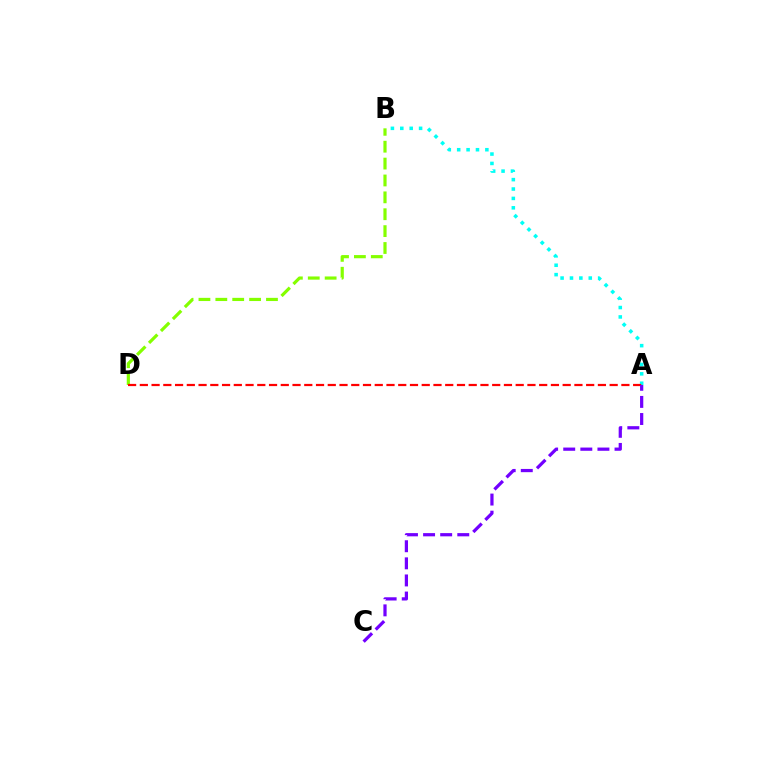{('B', 'D'): [{'color': '#84ff00', 'line_style': 'dashed', 'thickness': 2.29}], ('A', 'B'): [{'color': '#00fff6', 'line_style': 'dotted', 'thickness': 2.55}], ('A', 'D'): [{'color': '#ff0000', 'line_style': 'dashed', 'thickness': 1.6}], ('A', 'C'): [{'color': '#7200ff', 'line_style': 'dashed', 'thickness': 2.32}]}